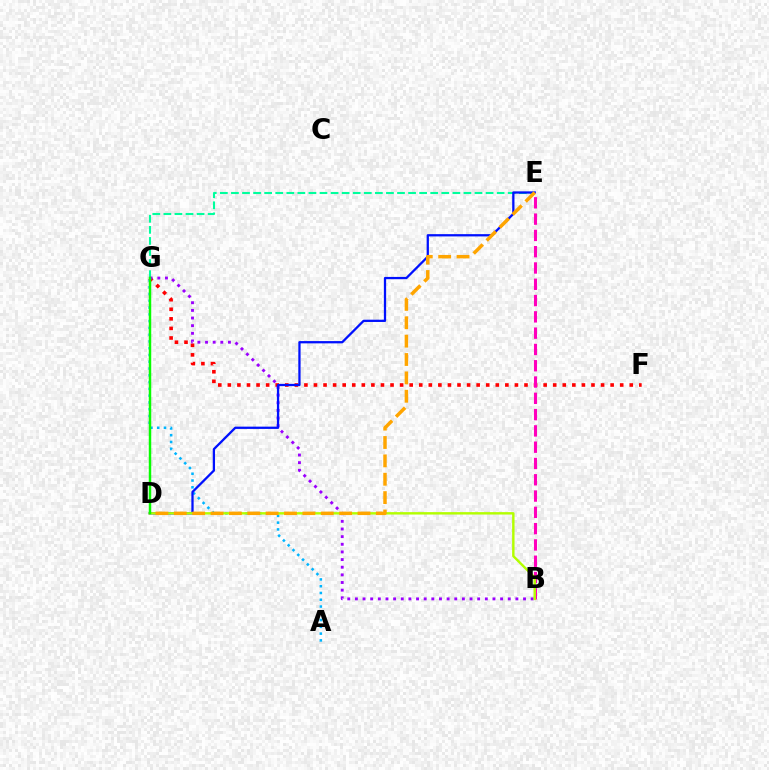{('E', 'G'): [{'color': '#00ff9d', 'line_style': 'dashed', 'thickness': 1.5}], ('A', 'G'): [{'color': '#00b5ff', 'line_style': 'dotted', 'thickness': 1.84}], ('F', 'G'): [{'color': '#ff0000', 'line_style': 'dotted', 'thickness': 2.6}], ('B', 'E'): [{'color': '#ff00bd', 'line_style': 'dashed', 'thickness': 2.21}], ('B', 'G'): [{'color': '#9b00ff', 'line_style': 'dotted', 'thickness': 2.08}], ('D', 'E'): [{'color': '#0010ff', 'line_style': 'solid', 'thickness': 1.64}, {'color': '#ffa500', 'line_style': 'dashed', 'thickness': 2.5}], ('B', 'D'): [{'color': '#b3ff00', 'line_style': 'solid', 'thickness': 1.74}], ('D', 'G'): [{'color': '#08ff00', 'line_style': 'solid', 'thickness': 1.78}]}